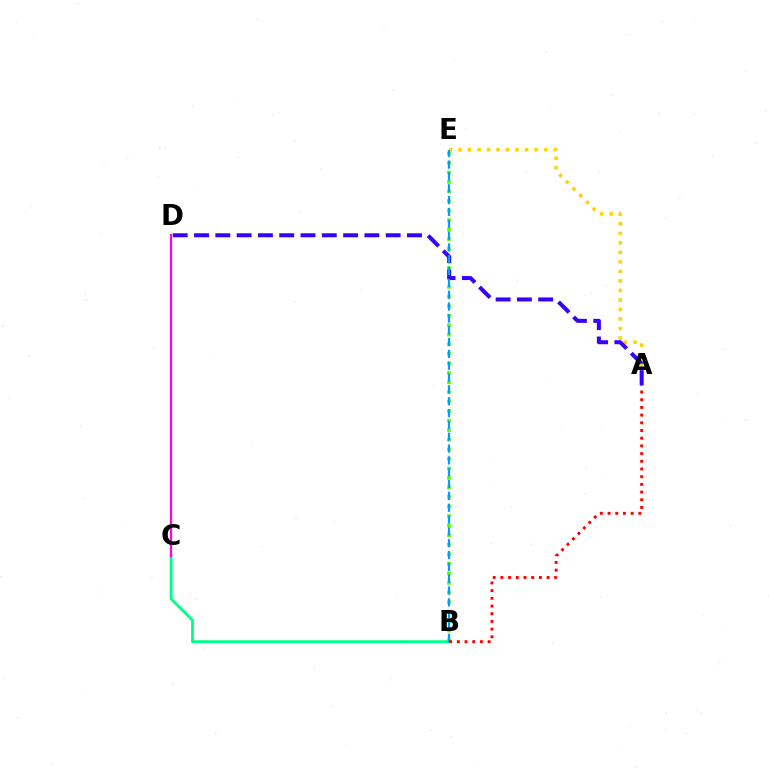{('A', 'E'): [{'color': '#ffd500', 'line_style': 'dotted', 'thickness': 2.59}], ('B', 'C'): [{'color': '#00ff86', 'line_style': 'solid', 'thickness': 2.04}], ('C', 'D'): [{'color': '#ff00ed', 'line_style': 'solid', 'thickness': 1.65}], ('B', 'E'): [{'color': '#4fff00', 'line_style': 'dotted', 'thickness': 2.59}, {'color': '#009eff', 'line_style': 'dashed', 'thickness': 1.61}], ('A', 'D'): [{'color': '#3700ff', 'line_style': 'dashed', 'thickness': 2.89}], ('A', 'B'): [{'color': '#ff0000', 'line_style': 'dotted', 'thickness': 2.09}]}